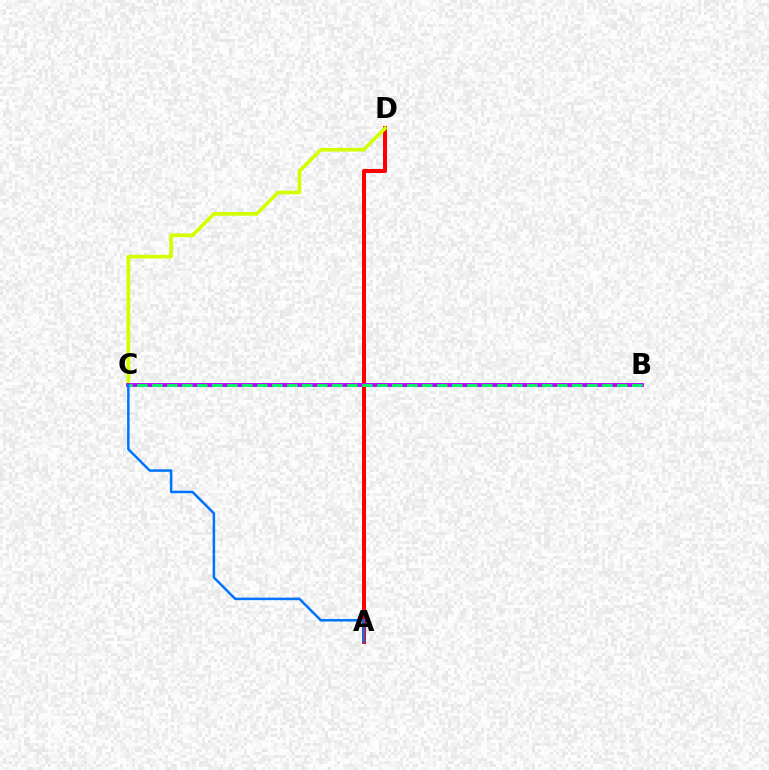{('A', 'D'): [{'color': '#ff0000', 'line_style': 'solid', 'thickness': 2.87}], ('C', 'D'): [{'color': '#d1ff00', 'line_style': 'solid', 'thickness': 2.63}], ('B', 'C'): [{'color': '#b900ff', 'line_style': 'solid', 'thickness': 2.77}, {'color': '#00ff5c', 'line_style': 'dashed', 'thickness': 2.04}], ('A', 'C'): [{'color': '#0074ff', 'line_style': 'solid', 'thickness': 1.8}]}